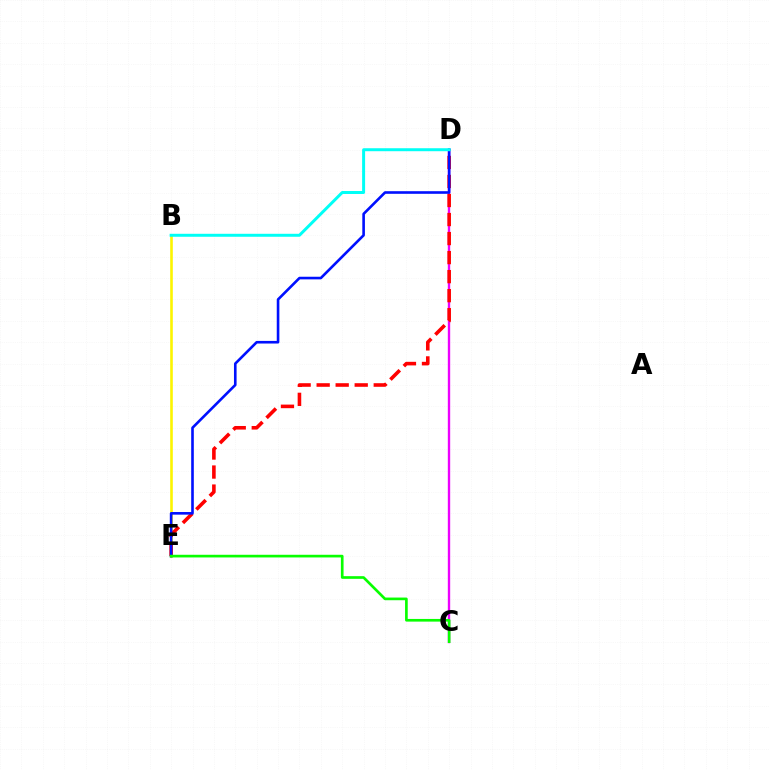{('B', 'E'): [{'color': '#fcf500', 'line_style': 'solid', 'thickness': 1.88}], ('C', 'D'): [{'color': '#ee00ff', 'line_style': 'solid', 'thickness': 1.7}], ('D', 'E'): [{'color': '#ff0000', 'line_style': 'dashed', 'thickness': 2.59}, {'color': '#0010ff', 'line_style': 'solid', 'thickness': 1.88}], ('C', 'E'): [{'color': '#08ff00', 'line_style': 'solid', 'thickness': 1.92}], ('B', 'D'): [{'color': '#00fff6', 'line_style': 'solid', 'thickness': 2.15}]}